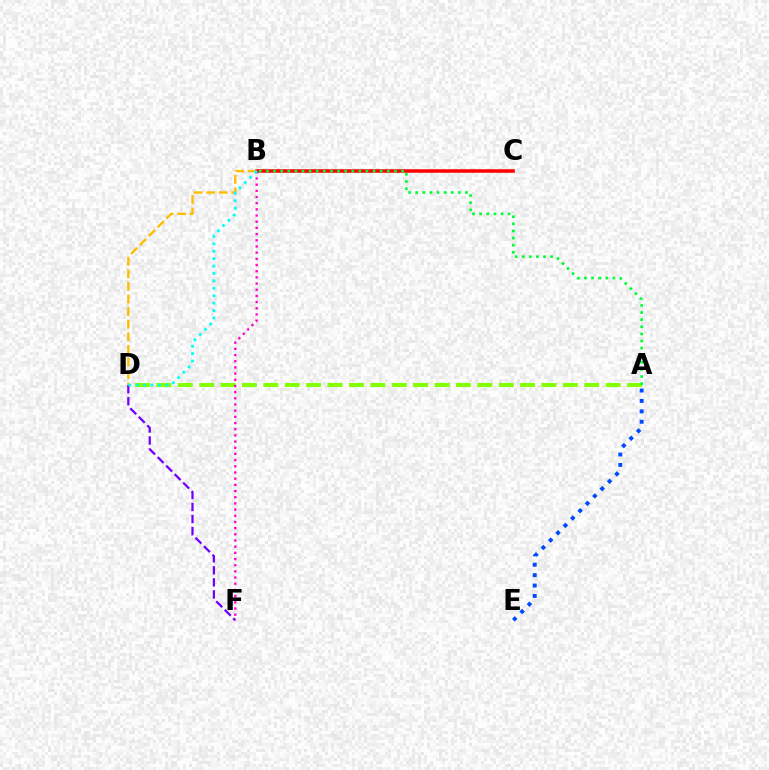{('B', 'C'): [{'color': '#ff0000', 'line_style': 'solid', 'thickness': 2.55}], ('A', 'E'): [{'color': '#004bff', 'line_style': 'dotted', 'thickness': 2.83}], ('A', 'D'): [{'color': '#84ff00', 'line_style': 'dashed', 'thickness': 2.91}], ('D', 'F'): [{'color': '#7200ff', 'line_style': 'dashed', 'thickness': 1.63}], ('B', 'F'): [{'color': '#ff00cf', 'line_style': 'dotted', 'thickness': 1.68}], ('A', 'B'): [{'color': '#00ff39', 'line_style': 'dotted', 'thickness': 1.93}], ('B', 'D'): [{'color': '#ffbd00', 'line_style': 'dashed', 'thickness': 1.71}, {'color': '#00fff6', 'line_style': 'dotted', 'thickness': 2.02}]}